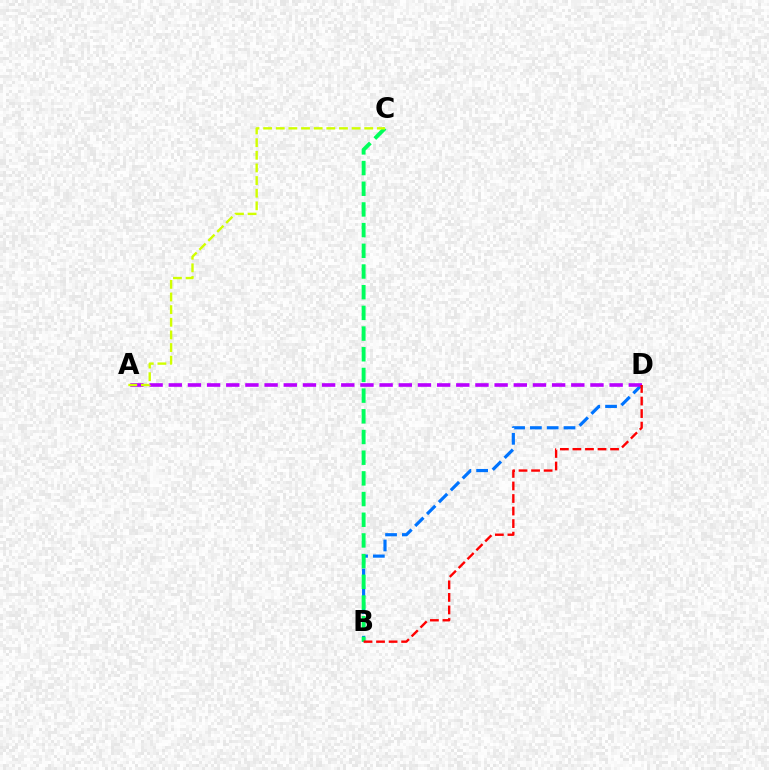{('B', 'D'): [{'color': '#0074ff', 'line_style': 'dashed', 'thickness': 2.28}, {'color': '#ff0000', 'line_style': 'dashed', 'thickness': 1.7}], ('B', 'C'): [{'color': '#00ff5c', 'line_style': 'dashed', 'thickness': 2.81}], ('A', 'D'): [{'color': '#b900ff', 'line_style': 'dashed', 'thickness': 2.6}], ('A', 'C'): [{'color': '#d1ff00', 'line_style': 'dashed', 'thickness': 1.72}]}